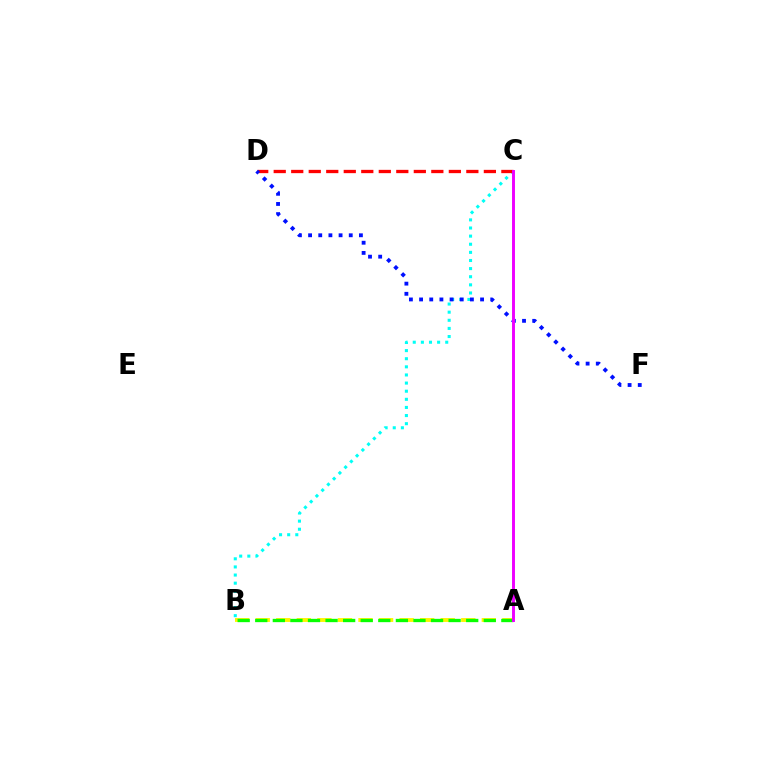{('B', 'C'): [{'color': '#00fff6', 'line_style': 'dotted', 'thickness': 2.21}], ('C', 'D'): [{'color': '#ff0000', 'line_style': 'dashed', 'thickness': 2.38}], ('D', 'F'): [{'color': '#0010ff', 'line_style': 'dotted', 'thickness': 2.76}], ('A', 'B'): [{'color': '#fcf500', 'line_style': 'dashed', 'thickness': 2.79}, {'color': '#08ff00', 'line_style': 'dashed', 'thickness': 2.39}], ('A', 'C'): [{'color': '#ee00ff', 'line_style': 'solid', 'thickness': 2.11}]}